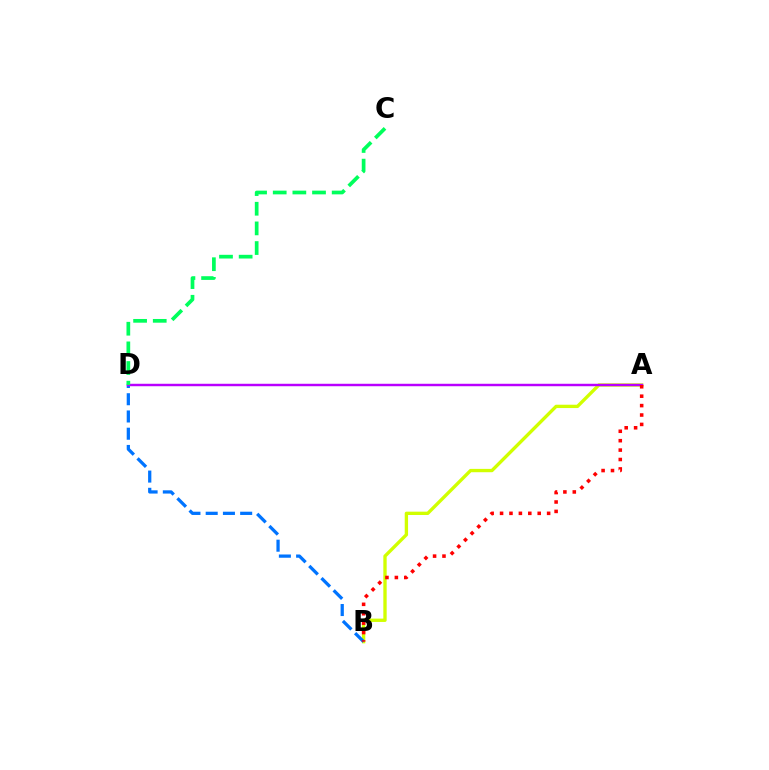{('A', 'B'): [{'color': '#d1ff00', 'line_style': 'solid', 'thickness': 2.4}, {'color': '#ff0000', 'line_style': 'dotted', 'thickness': 2.56}], ('B', 'D'): [{'color': '#0074ff', 'line_style': 'dashed', 'thickness': 2.34}], ('A', 'D'): [{'color': '#b900ff', 'line_style': 'solid', 'thickness': 1.77}], ('C', 'D'): [{'color': '#00ff5c', 'line_style': 'dashed', 'thickness': 2.67}]}